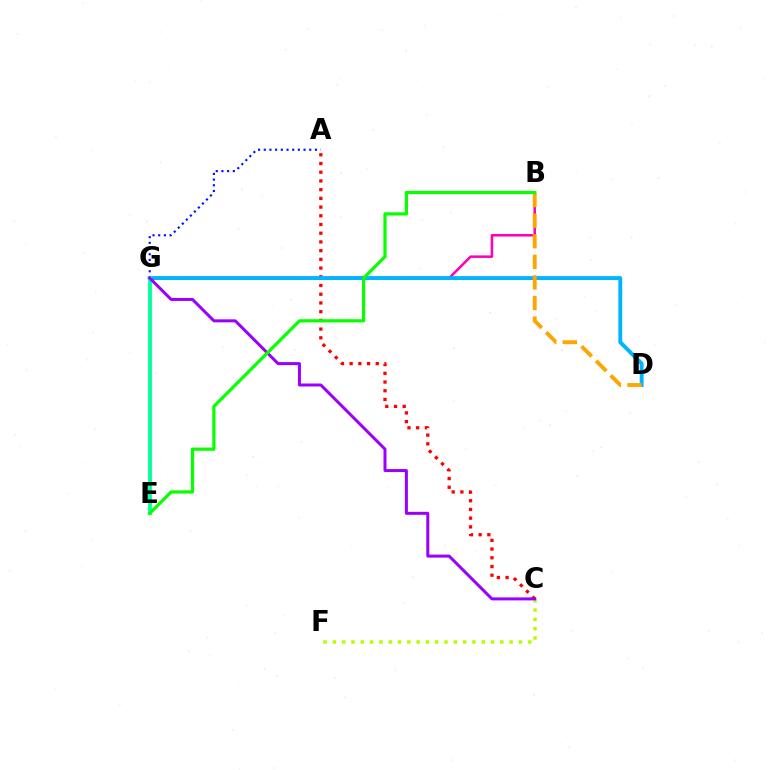{('A', 'G'): [{'color': '#0010ff', 'line_style': 'dotted', 'thickness': 1.55}], ('C', 'F'): [{'color': '#b3ff00', 'line_style': 'dotted', 'thickness': 2.53}], ('A', 'C'): [{'color': '#ff0000', 'line_style': 'dotted', 'thickness': 2.37}], ('B', 'G'): [{'color': '#ff00bd', 'line_style': 'solid', 'thickness': 1.83}], ('D', 'G'): [{'color': '#00b5ff', 'line_style': 'solid', 'thickness': 2.81}], ('E', 'G'): [{'color': '#00ff9d', 'line_style': 'solid', 'thickness': 2.75}], ('C', 'G'): [{'color': '#9b00ff', 'line_style': 'solid', 'thickness': 2.16}], ('B', 'D'): [{'color': '#ffa500', 'line_style': 'dashed', 'thickness': 2.8}], ('B', 'E'): [{'color': '#08ff00', 'line_style': 'solid', 'thickness': 2.31}]}